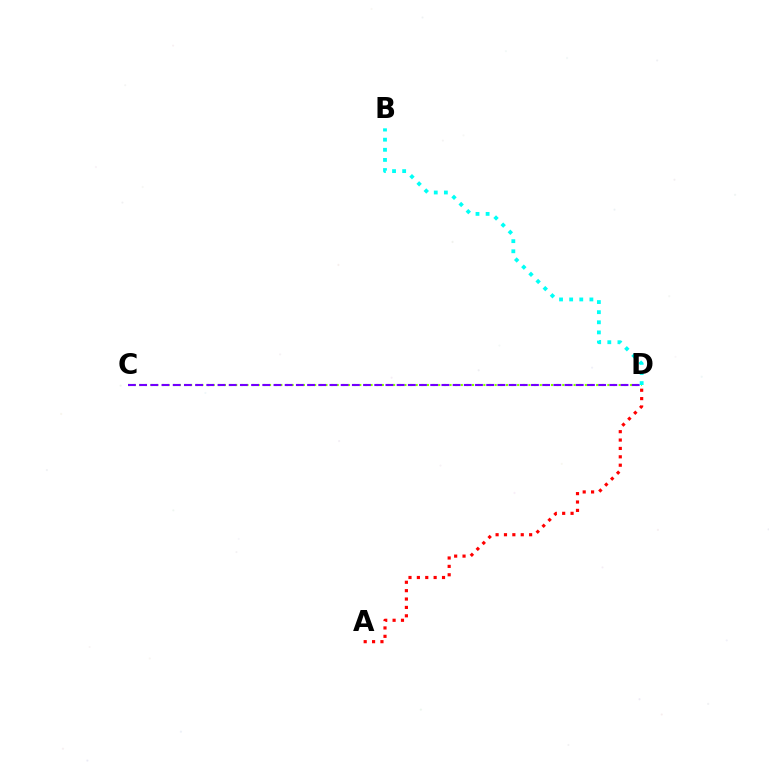{('A', 'D'): [{'color': '#ff0000', 'line_style': 'dotted', 'thickness': 2.28}], ('C', 'D'): [{'color': '#84ff00', 'line_style': 'dotted', 'thickness': 1.53}, {'color': '#7200ff', 'line_style': 'dashed', 'thickness': 1.52}], ('B', 'D'): [{'color': '#00fff6', 'line_style': 'dotted', 'thickness': 2.75}]}